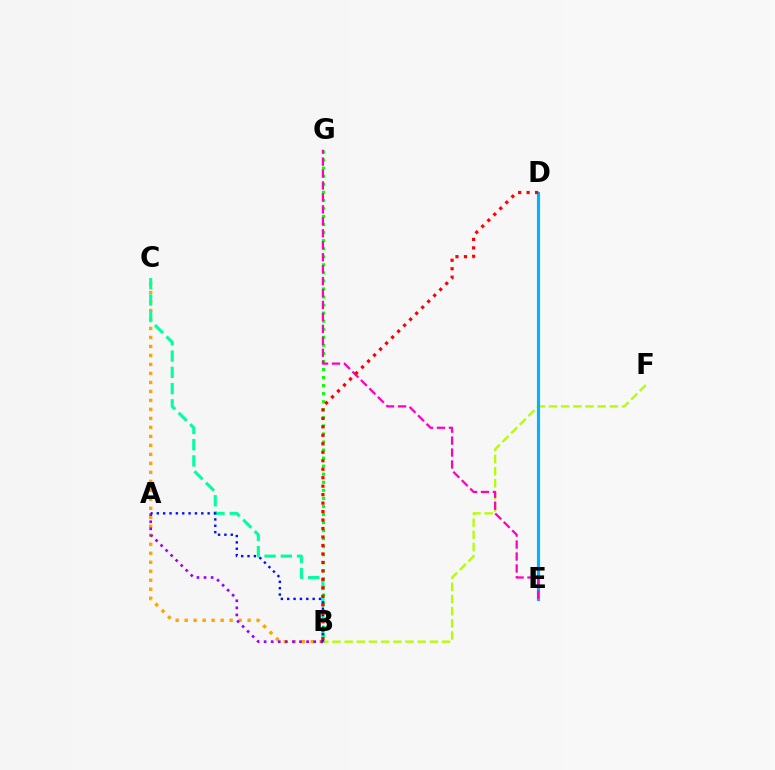{('B', 'F'): [{'color': '#b3ff00', 'line_style': 'dashed', 'thickness': 1.65}], ('D', 'E'): [{'color': '#00b5ff', 'line_style': 'solid', 'thickness': 2.27}], ('B', 'G'): [{'color': '#08ff00', 'line_style': 'dotted', 'thickness': 2.19}], ('E', 'G'): [{'color': '#ff00bd', 'line_style': 'dashed', 'thickness': 1.62}], ('B', 'C'): [{'color': '#ffa500', 'line_style': 'dotted', 'thickness': 2.44}, {'color': '#00ff9d', 'line_style': 'dashed', 'thickness': 2.21}], ('A', 'B'): [{'color': '#9b00ff', 'line_style': 'dotted', 'thickness': 1.92}, {'color': '#0010ff', 'line_style': 'dotted', 'thickness': 1.73}], ('B', 'D'): [{'color': '#ff0000', 'line_style': 'dotted', 'thickness': 2.3}]}